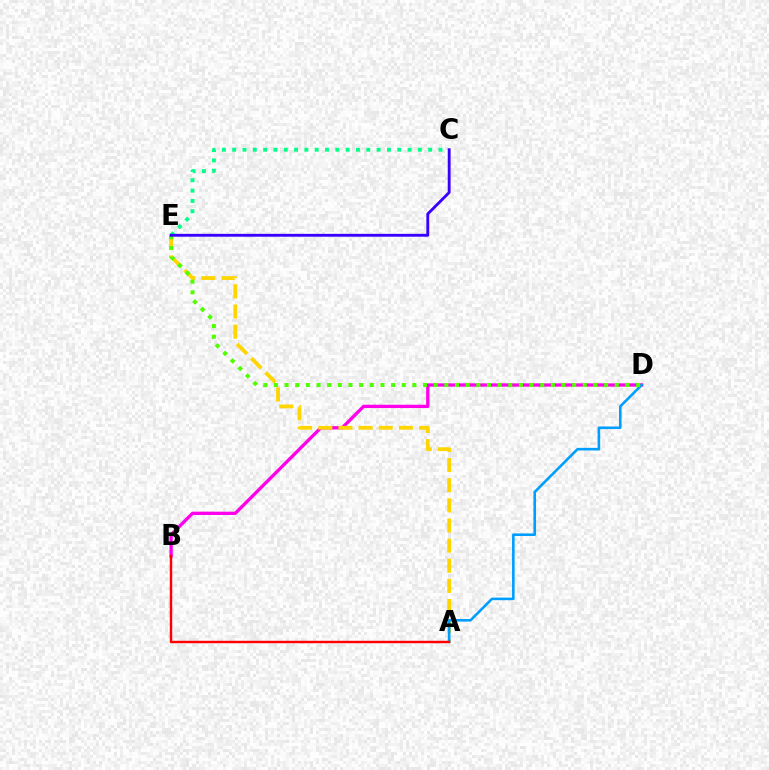{('C', 'E'): [{'color': '#00ff86', 'line_style': 'dotted', 'thickness': 2.8}, {'color': '#3700ff', 'line_style': 'solid', 'thickness': 2.06}], ('B', 'D'): [{'color': '#ff00ed', 'line_style': 'solid', 'thickness': 2.38}], ('A', 'E'): [{'color': '#ffd500', 'line_style': 'dashed', 'thickness': 2.74}], ('A', 'D'): [{'color': '#009eff', 'line_style': 'solid', 'thickness': 1.87}], ('D', 'E'): [{'color': '#4fff00', 'line_style': 'dotted', 'thickness': 2.89}], ('A', 'B'): [{'color': '#ff0000', 'line_style': 'solid', 'thickness': 1.75}]}